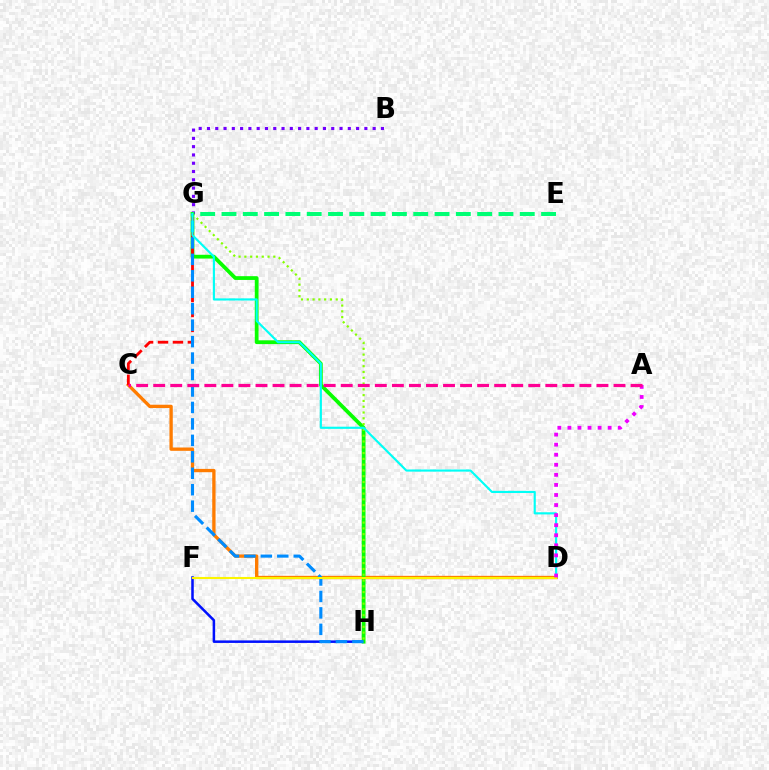{('B', 'G'): [{'color': '#7200ff', 'line_style': 'dotted', 'thickness': 2.25}], ('C', 'D'): [{'color': '#ff7c00', 'line_style': 'solid', 'thickness': 2.39}], ('F', 'H'): [{'color': '#0010ff', 'line_style': 'solid', 'thickness': 1.81}], ('G', 'H'): [{'color': '#08ff00', 'line_style': 'solid', 'thickness': 2.72}, {'color': '#84ff00', 'line_style': 'dotted', 'thickness': 1.57}, {'color': '#008cff', 'line_style': 'dashed', 'thickness': 2.24}], ('C', 'G'): [{'color': '#ff0000', 'line_style': 'dashed', 'thickness': 2.03}], ('D', 'G'): [{'color': '#00fff6', 'line_style': 'solid', 'thickness': 1.55}], ('D', 'F'): [{'color': '#fcf500', 'line_style': 'solid', 'thickness': 1.5}], ('A', 'D'): [{'color': '#ee00ff', 'line_style': 'dotted', 'thickness': 2.73}], ('A', 'C'): [{'color': '#ff0094', 'line_style': 'dashed', 'thickness': 2.32}], ('E', 'G'): [{'color': '#00ff74', 'line_style': 'dashed', 'thickness': 2.89}]}